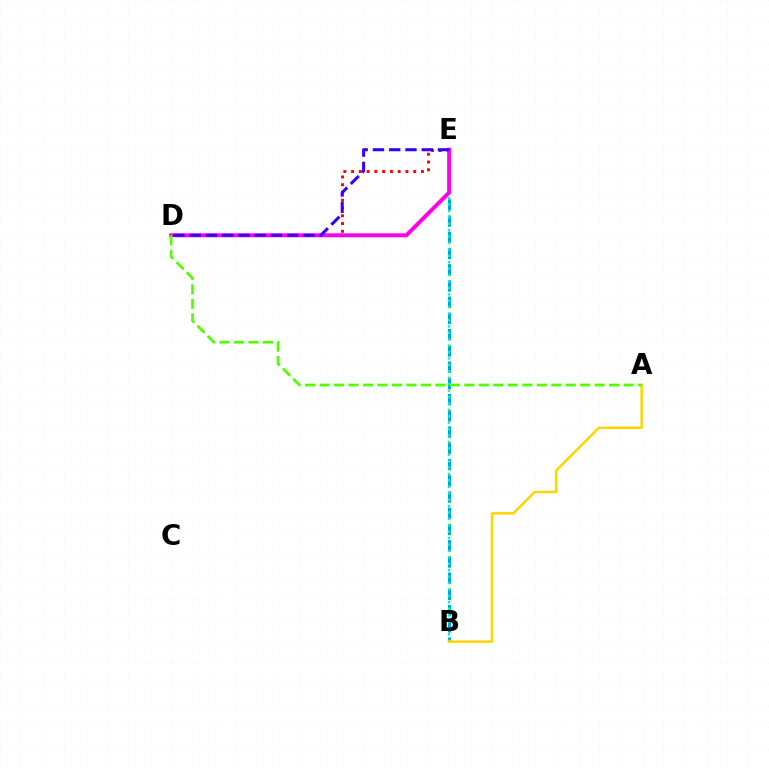{('B', 'E'): [{'color': '#009eff', 'line_style': 'dashed', 'thickness': 2.21}, {'color': '#00ff86', 'line_style': 'dotted', 'thickness': 1.74}], ('D', 'E'): [{'color': '#ff0000', 'line_style': 'dotted', 'thickness': 2.11}, {'color': '#ff00ed', 'line_style': 'solid', 'thickness': 2.85}, {'color': '#3700ff', 'line_style': 'dashed', 'thickness': 2.21}], ('A', 'B'): [{'color': '#ffd500', 'line_style': 'solid', 'thickness': 1.79}], ('A', 'D'): [{'color': '#4fff00', 'line_style': 'dashed', 'thickness': 1.97}]}